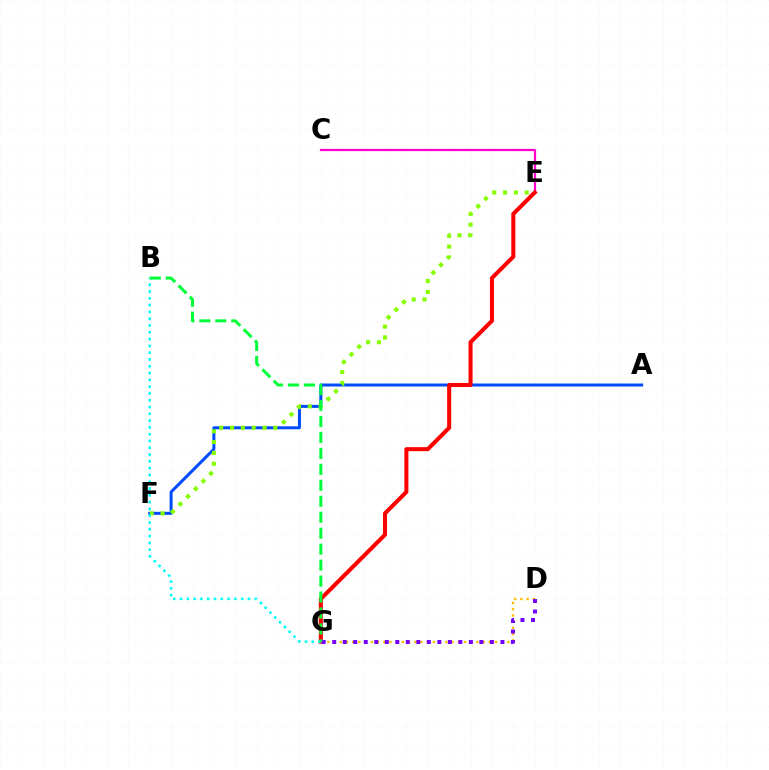{('D', 'G'): [{'color': '#ffbd00', 'line_style': 'dotted', 'thickness': 1.69}, {'color': '#7200ff', 'line_style': 'dotted', 'thickness': 2.86}], ('A', 'F'): [{'color': '#004bff', 'line_style': 'solid', 'thickness': 2.15}], ('C', 'E'): [{'color': '#ff00cf', 'line_style': 'solid', 'thickness': 1.6}], ('E', 'F'): [{'color': '#84ff00', 'line_style': 'dotted', 'thickness': 2.94}], ('E', 'G'): [{'color': '#ff0000', 'line_style': 'solid', 'thickness': 2.91}], ('B', 'G'): [{'color': '#00fff6', 'line_style': 'dotted', 'thickness': 1.85}, {'color': '#00ff39', 'line_style': 'dashed', 'thickness': 2.17}]}